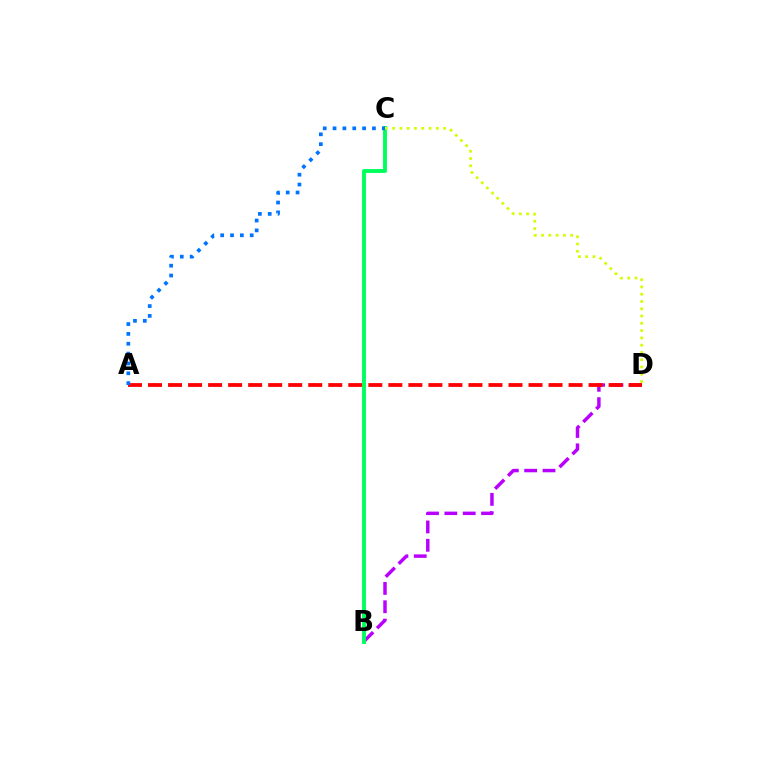{('B', 'D'): [{'color': '#b900ff', 'line_style': 'dashed', 'thickness': 2.49}], ('A', 'D'): [{'color': '#ff0000', 'line_style': 'dashed', 'thickness': 2.72}], ('B', 'C'): [{'color': '#00ff5c', 'line_style': 'solid', 'thickness': 2.81}], ('C', 'D'): [{'color': '#d1ff00', 'line_style': 'dotted', 'thickness': 1.98}], ('A', 'C'): [{'color': '#0074ff', 'line_style': 'dotted', 'thickness': 2.68}]}